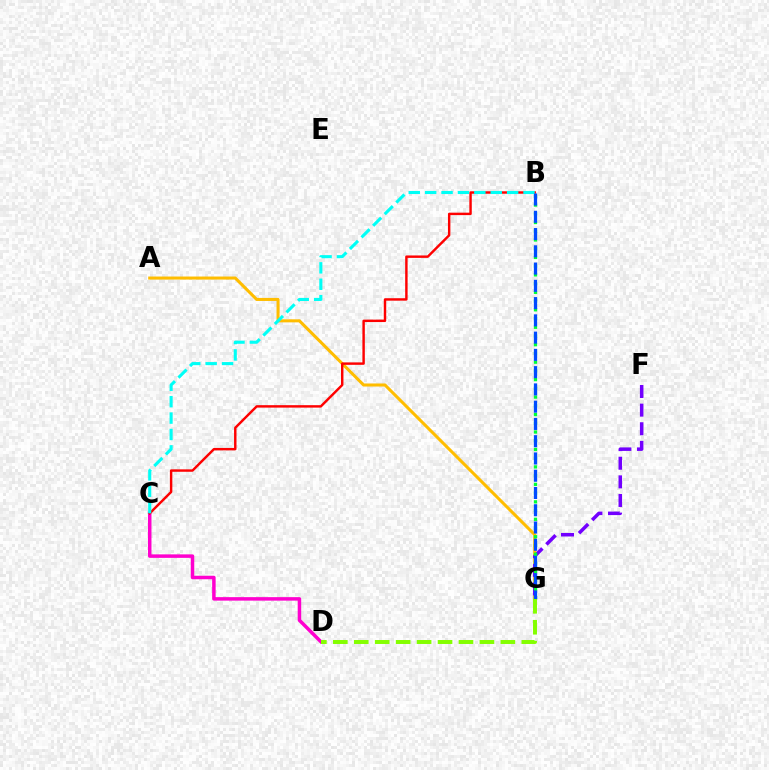{('A', 'G'): [{'color': '#ffbd00', 'line_style': 'solid', 'thickness': 2.2}], ('C', 'D'): [{'color': '#ff00cf', 'line_style': 'solid', 'thickness': 2.51}], ('B', 'C'): [{'color': '#ff0000', 'line_style': 'solid', 'thickness': 1.75}, {'color': '#00fff6', 'line_style': 'dashed', 'thickness': 2.23}], ('F', 'G'): [{'color': '#7200ff', 'line_style': 'dashed', 'thickness': 2.53}], ('B', 'G'): [{'color': '#00ff39', 'line_style': 'dotted', 'thickness': 2.37}, {'color': '#004bff', 'line_style': 'dashed', 'thickness': 2.35}], ('D', 'G'): [{'color': '#84ff00', 'line_style': 'dashed', 'thickness': 2.85}]}